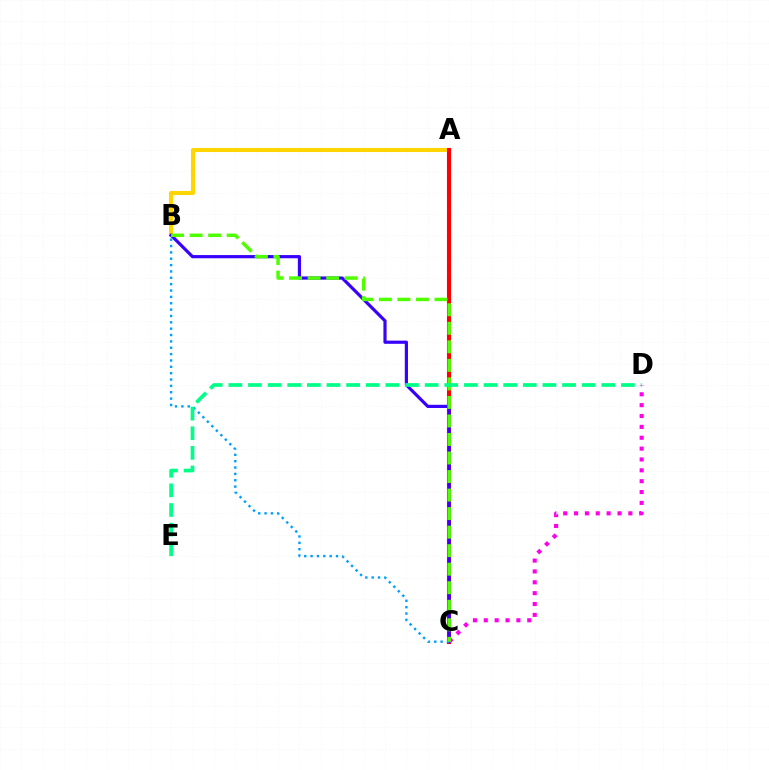{('A', 'B'): [{'color': '#ffd500', 'line_style': 'solid', 'thickness': 2.94}], ('A', 'C'): [{'color': '#ff0000', 'line_style': 'solid', 'thickness': 2.93}], ('B', 'C'): [{'color': '#3700ff', 'line_style': 'solid', 'thickness': 2.29}, {'color': '#009eff', 'line_style': 'dotted', 'thickness': 1.73}, {'color': '#4fff00', 'line_style': 'dashed', 'thickness': 2.52}], ('C', 'D'): [{'color': '#ff00ed', 'line_style': 'dotted', 'thickness': 2.95}], ('D', 'E'): [{'color': '#00ff86', 'line_style': 'dashed', 'thickness': 2.67}]}